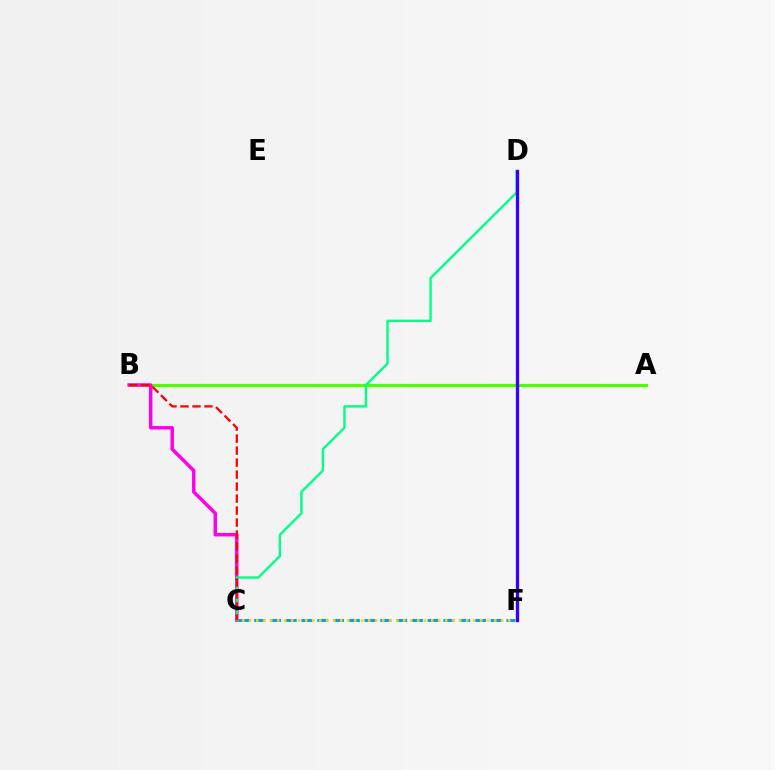{('A', 'B'): [{'color': '#4fff00', 'line_style': 'solid', 'thickness': 2.29}], ('B', 'C'): [{'color': '#ff00ed', 'line_style': 'solid', 'thickness': 2.49}, {'color': '#ff0000', 'line_style': 'dashed', 'thickness': 1.63}], ('C', 'F'): [{'color': '#009eff', 'line_style': 'dashed', 'thickness': 2.14}, {'color': '#ffd500', 'line_style': 'dotted', 'thickness': 1.9}], ('C', 'D'): [{'color': '#00ff86', 'line_style': 'solid', 'thickness': 1.71}], ('D', 'F'): [{'color': '#3700ff', 'line_style': 'solid', 'thickness': 2.38}]}